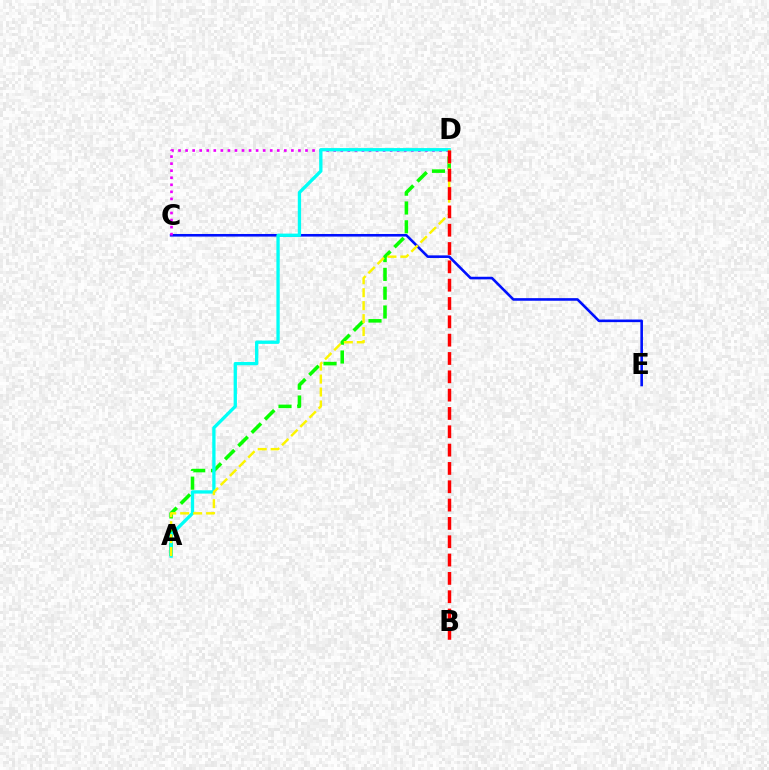{('C', 'E'): [{'color': '#0010ff', 'line_style': 'solid', 'thickness': 1.87}], ('A', 'D'): [{'color': '#08ff00', 'line_style': 'dashed', 'thickness': 2.56}, {'color': '#00fff6', 'line_style': 'solid', 'thickness': 2.38}, {'color': '#fcf500', 'line_style': 'dashed', 'thickness': 1.76}], ('C', 'D'): [{'color': '#ee00ff', 'line_style': 'dotted', 'thickness': 1.92}], ('B', 'D'): [{'color': '#ff0000', 'line_style': 'dashed', 'thickness': 2.49}]}